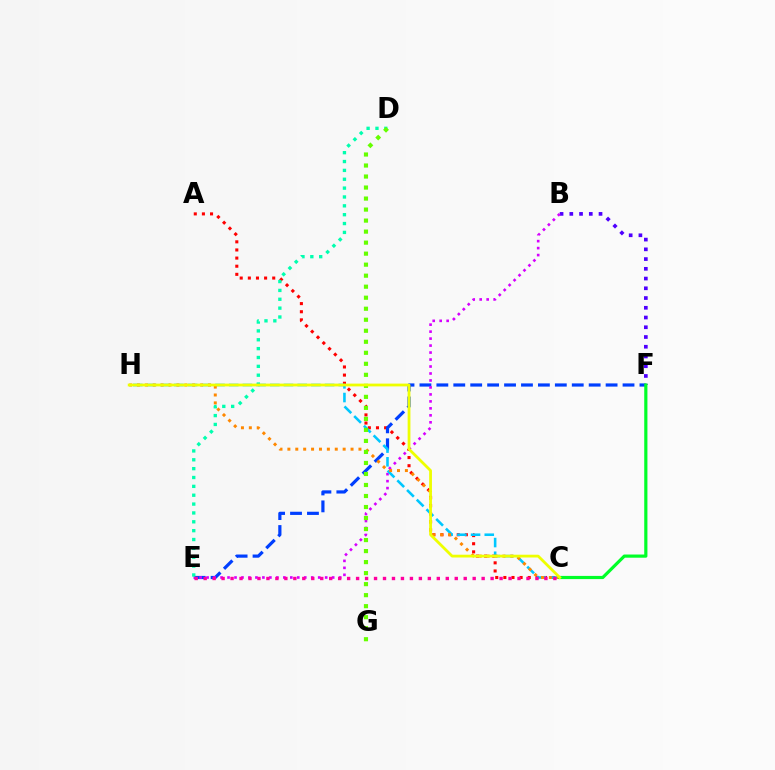{('B', 'F'): [{'color': '#4f00ff', 'line_style': 'dotted', 'thickness': 2.65}], ('A', 'C'): [{'color': '#ff0000', 'line_style': 'dotted', 'thickness': 2.21}], ('E', 'F'): [{'color': '#003fff', 'line_style': 'dashed', 'thickness': 2.3}], ('B', 'E'): [{'color': '#d600ff', 'line_style': 'dotted', 'thickness': 1.9}], ('D', 'E'): [{'color': '#00ffaf', 'line_style': 'dotted', 'thickness': 2.41}], ('C', 'H'): [{'color': '#00c7ff', 'line_style': 'dashed', 'thickness': 1.86}, {'color': '#ff8800', 'line_style': 'dotted', 'thickness': 2.15}, {'color': '#eeff00', 'line_style': 'solid', 'thickness': 2.0}], ('C', 'E'): [{'color': '#ff00a0', 'line_style': 'dotted', 'thickness': 2.44}], ('C', 'F'): [{'color': '#00ff27', 'line_style': 'solid', 'thickness': 2.29}], ('D', 'G'): [{'color': '#66ff00', 'line_style': 'dotted', 'thickness': 2.99}]}